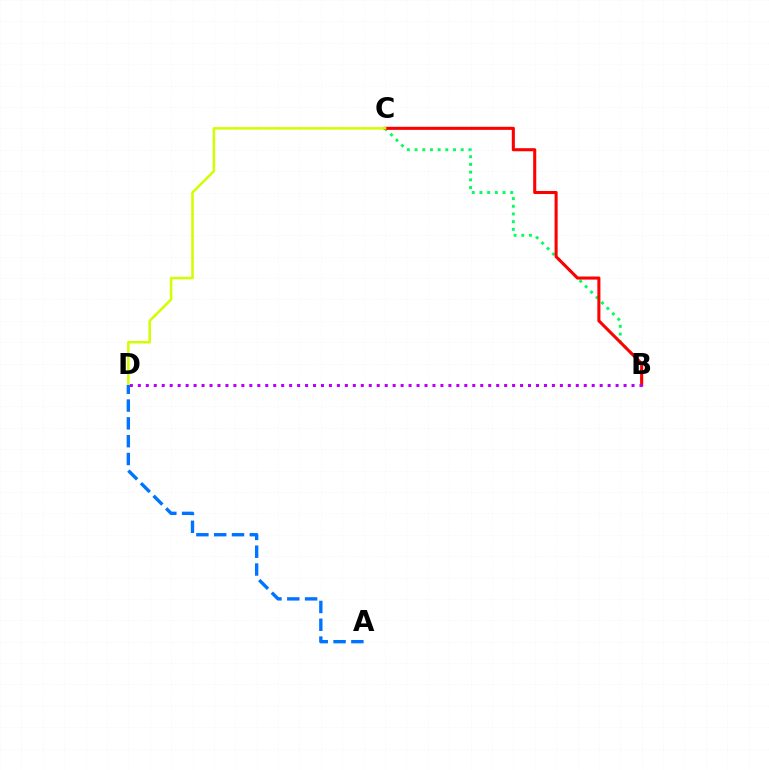{('B', 'C'): [{'color': '#00ff5c', 'line_style': 'dotted', 'thickness': 2.09}, {'color': '#ff0000', 'line_style': 'solid', 'thickness': 2.21}], ('C', 'D'): [{'color': '#d1ff00', 'line_style': 'solid', 'thickness': 1.82}], ('B', 'D'): [{'color': '#b900ff', 'line_style': 'dotted', 'thickness': 2.16}], ('A', 'D'): [{'color': '#0074ff', 'line_style': 'dashed', 'thickness': 2.42}]}